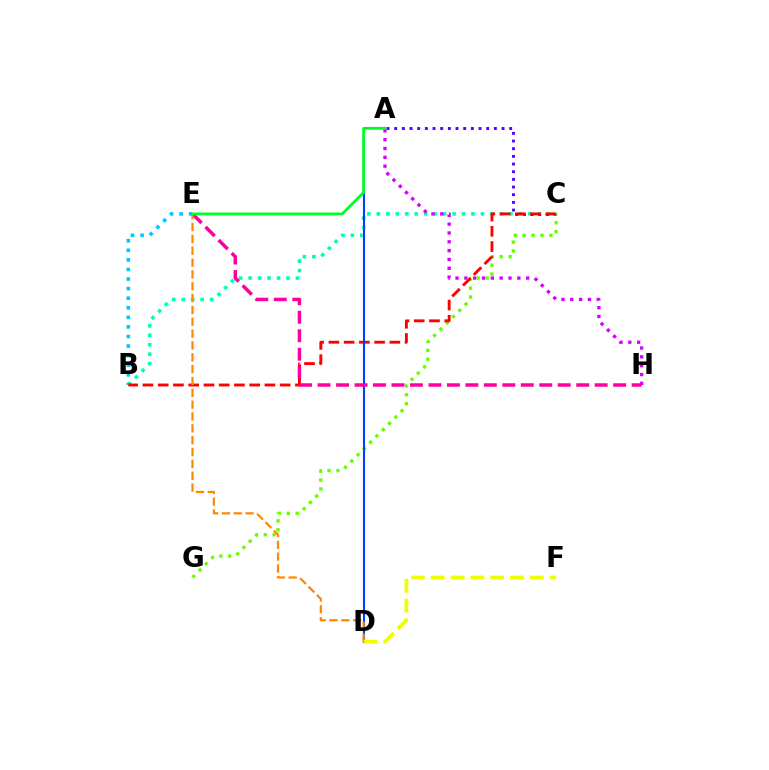{('B', 'C'): [{'color': '#00ffaf', 'line_style': 'dotted', 'thickness': 2.57}, {'color': '#ff0000', 'line_style': 'dashed', 'thickness': 2.07}], ('B', 'E'): [{'color': '#00c7ff', 'line_style': 'dotted', 'thickness': 2.6}], ('A', 'C'): [{'color': '#4f00ff', 'line_style': 'dotted', 'thickness': 2.08}], ('A', 'H'): [{'color': '#d600ff', 'line_style': 'dotted', 'thickness': 2.4}], ('C', 'G'): [{'color': '#66ff00', 'line_style': 'dotted', 'thickness': 2.41}], ('A', 'D'): [{'color': '#003fff', 'line_style': 'solid', 'thickness': 1.51}], ('E', 'H'): [{'color': '#ff00a0', 'line_style': 'dashed', 'thickness': 2.51}], ('D', 'E'): [{'color': '#ff8800', 'line_style': 'dashed', 'thickness': 1.61}], ('A', 'E'): [{'color': '#00ff27', 'line_style': 'solid', 'thickness': 1.99}], ('D', 'F'): [{'color': '#eeff00', 'line_style': 'dashed', 'thickness': 2.69}]}